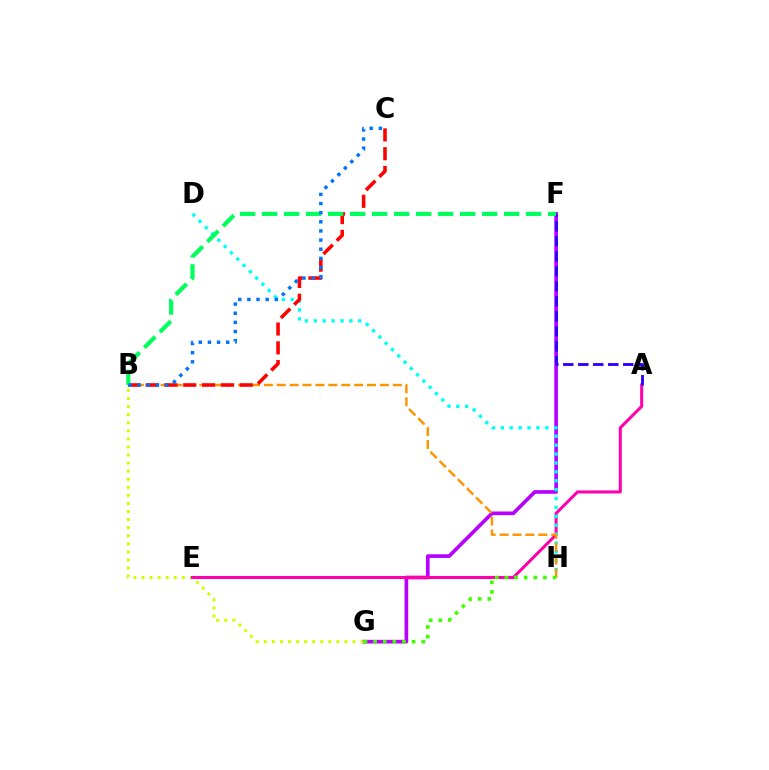{('F', 'G'): [{'color': '#b900ff', 'line_style': 'solid', 'thickness': 2.63}], ('B', 'G'): [{'color': '#d1ff00', 'line_style': 'dotted', 'thickness': 2.19}], ('A', 'E'): [{'color': '#ff00ac', 'line_style': 'solid', 'thickness': 2.19}], ('D', 'H'): [{'color': '#00fff6', 'line_style': 'dotted', 'thickness': 2.42}], ('A', 'F'): [{'color': '#2500ff', 'line_style': 'dashed', 'thickness': 2.04}], ('B', 'H'): [{'color': '#ff9400', 'line_style': 'dashed', 'thickness': 1.75}], ('B', 'C'): [{'color': '#ff0000', 'line_style': 'dashed', 'thickness': 2.56}, {'color': '#0074ff', 'line_style': 'dotted', 'thickness': 2.48}], ('B', 'F'): [{'color': '#00ff5c', 'line_style': 'dashed', 'thickness': 2.99}], ('G', 'H'): [{'color': '#3dff00', 'line_style': 'dotted', 'thickness': 2.62}]}